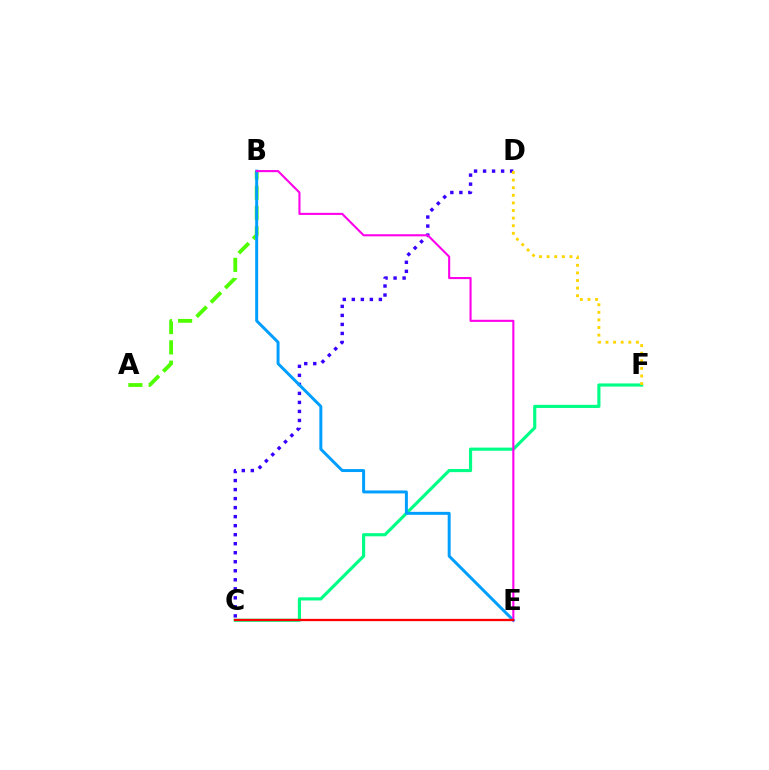{('C', 'D'): [{'color': '#3700ff', 'line_style': 'dotted', 'thickness': 2.45}], ('C', 'F'): [{'color': '#00ff86', 'line_style': 'solid', 'thickness': 2.27}], ('A', 'B'): [{'color': '#4fff00', 'line_style': 'dashed', 'thickness': 2.75}], ('D', 'F'): [{'color': '#ffd500', 'line_style': 'dotted', 'thickness': 2.07}], ('B', 'E'): [{'color': '#009eff', 'line_style': 'solid', 'thickness': 2.13}, {'color': '#ff00ed', 'line_style': 'solid', 'thickness': 1.52}], ('C', 'E'): [{'color': '#ff0000', 'line_style': 'solid', 'thickness': 1.65}]}